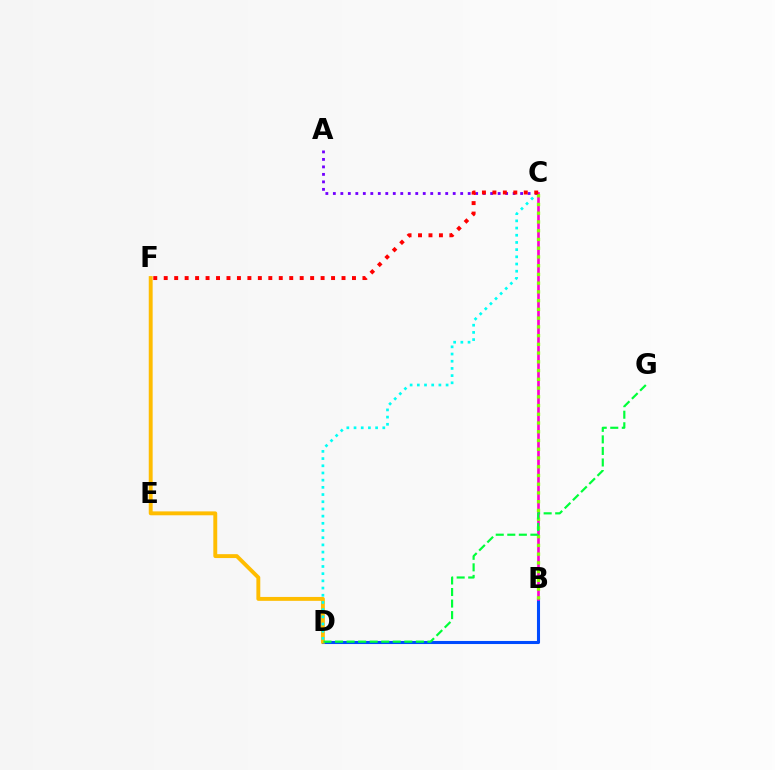{('B', 'D'): [{'color': '#004bff', 'line_style': 'solid', 'thickness': 2.21}], ('D', 'F'): [{'color': '#ffbd00', 'line_style': 'solid', 'thickness': 2.81}], ('C', 'D'): [{'color': '#00fff6', 'line_style': 'dotted', 'thickness': 1.95}], ('B', 'C'): [{'color': '#ff00cf', 'line_style': 'solid', 'thickness': 1.92}, {'color': '#84ff00', 'line_style': 'dotted', 'thickness': 2.38}], ('A', 'C'): [{'color': '#7200ff', 'line_style': 'dotted', 'thickness': 2.04}], ('D', 'G'): [{'color': '#00ff39', 'line_style': 'dashed', 'thickness': 1.57}], ('C', 'F'): [{'color': '#ff0000', 'line_style': 'dotted', 'thickness': 2.84}]}